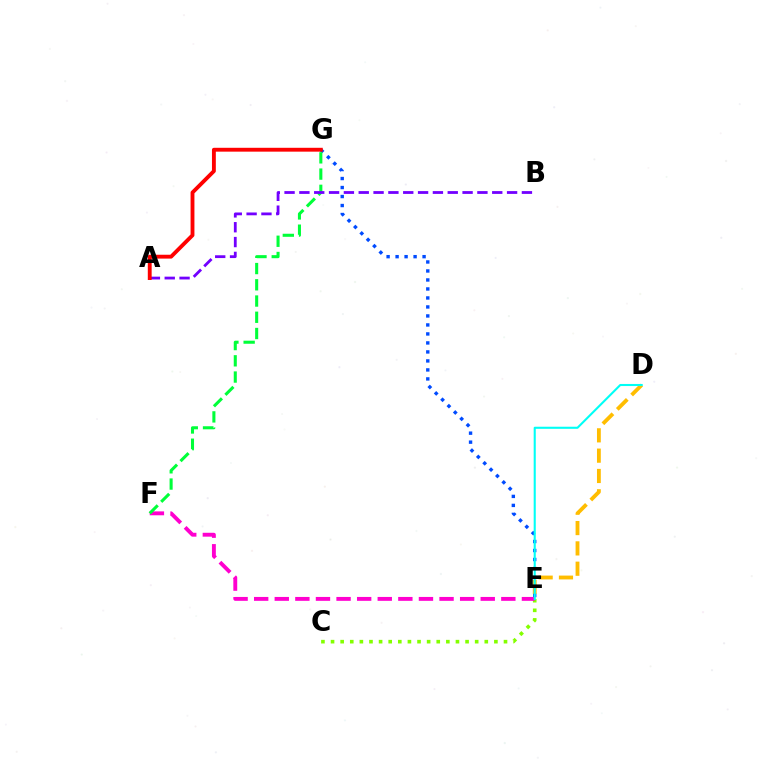{('D', 'E'): [{'color': '#ffbd00', 'line_style': 'dashed', 'thickness': 2.76}, {'color': '#00fff6', 'line_style': 'solid', 'thickness': 1.51}], ('E', 'G'): [{'color': '#004bff', 'line_style': 'dotted', 'thickness': 2.44}], ('C', 'E'): [{'color': '#84ff00', 'line_style': 'dotted', 'thickness': 2.61}], ('E', 'F'): [{'color': '#ff00cf', 'line_style': 'dashed', 'thickness': 2.8}], ('F', 'G'): [{'color': '#00ff39', 'line_style': 'dashed', 'thickness': 2.21}], ('A', 'B'): [{'color': '#7200ff', 'line_style': 'dashed', 'thickness': 2.02}], ('A', 'G'): [{'color': '#ff0000', 'line_style': 'solid', 'thickness': 2.78}]}